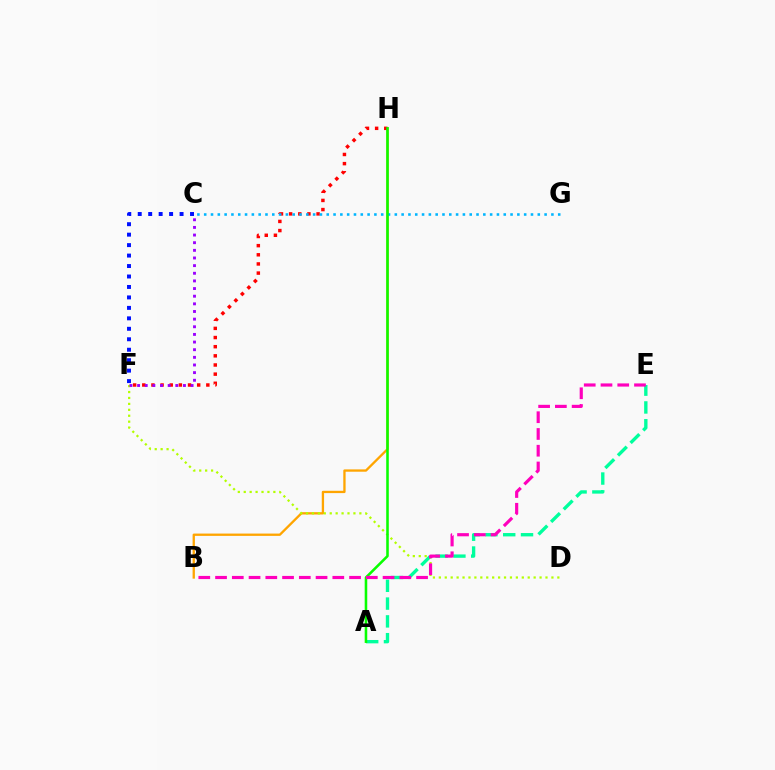{('B', 'H'): [{'color': '#ffa500', 'line_style': 'solid', 'thickness': 1.67}], ('A', 'E'): [{'color': '#00ff9d', 'line_style': 'dashed', 'thickness': 2.42}], ('F', 'H'): [{'color': '#ff0000', 'line_style': 'dotted', 'thickness': 2.49}], ('C', 'G'): [{'color': '#00b5ff', 'line_style': 'dotted', 'thickness': 1.85}], ('D', 'F'): [{'color': '#b3ff00', 'line_style': 'dotted', 'thickness': 1.61}], ('C', 'F'): [{'color': '#0010ff', 'line_style': 'dotted', 'thickness': 2.84}, {'color': '#9b00ff', 'line_style': 'dotted', 'thickness': 2.08}], ('A', 'H'): [{'color': '#08ff00', 'line_style': 'solid', 'thickness': 1.85}], ('B', 'E'): [{'color': '#ff00bd', 'line_style': 'dashed', 'thickness': 2.28}]}